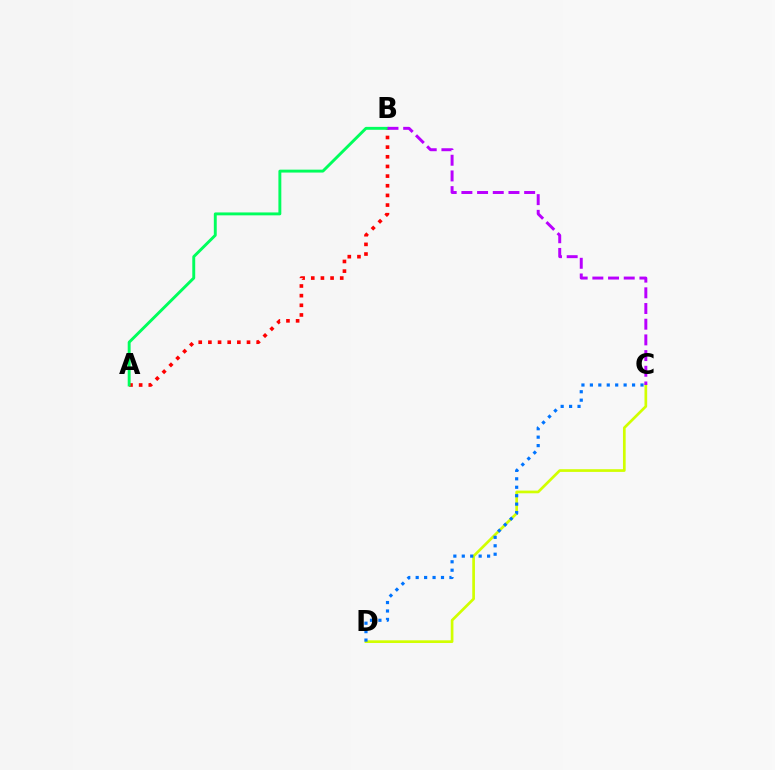{('C', 'D'): [{'color': '#d1ff00', 'line_style': 'solid', 'thickness': 1.94}, {'color': '#0074ff', 'line_style': 'dotted', 'thickness': 2.29}], ('A', 'B'): [{'color': '#ff0000', 'line_style': 'dotted', 'thickness': 2.62}, {'color': '#00ff5c', 'line_style': 'solid', 'thickness': 2.09}], ('B', 'C'): [{'color': '#b900ff', 'line_style': 'dashed', 'thickness': 2.13}]}